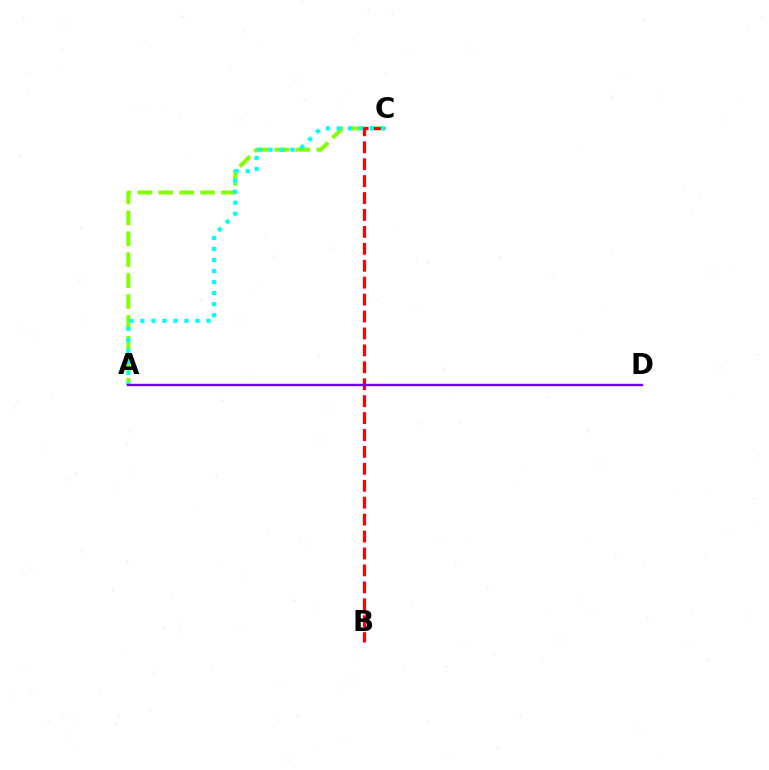{('A', 'C'): [{'color': '#84ff00', 'line_style': 'dashed', 'thickness': 2.84}, {'color': '#00fff6', 'line_style': 'dotted', 'thickness': 3.0}], ('B', 'C'): [{'color': '#ff0000', 'line_style': 'dashed', 'thickness': 2.3}], ('A', 'D'): [{'color': '#7200ff', 'line_style': 'solid', 'thickness': 1.73}]}